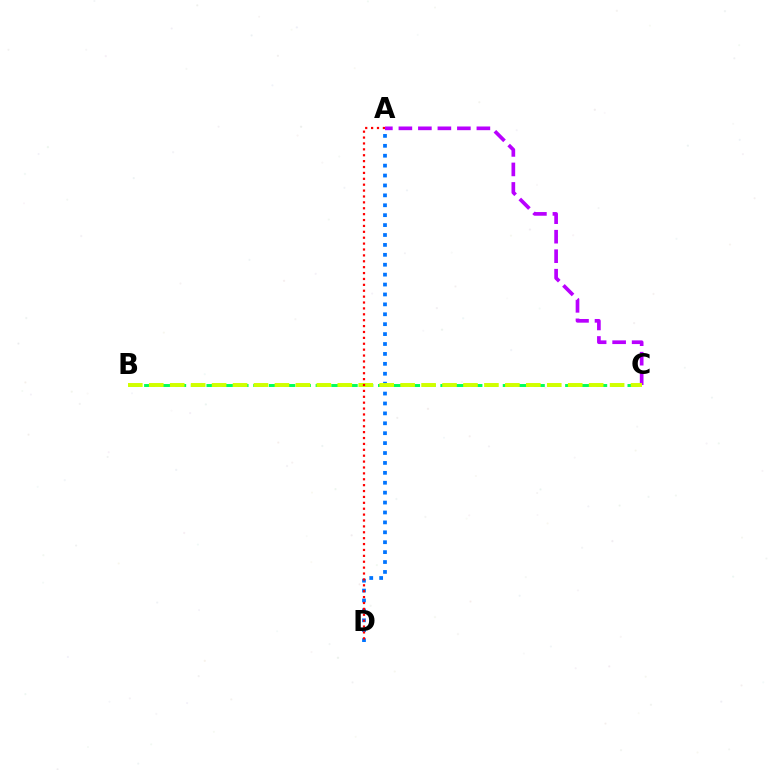{('A', 'D'): [{'color': '#0074ff', 'line_style': 'dotted', 'thickness': 2.69}, {'color': '#ff0000', 'line_style': 'dotted', 'thickness': 1.6}], ('A', 'C'): [{'color': '#b900ff', 'line_style': 'dashed', 'thickness': 2.65}], ('B', 'C'): [{'color': '#00ff5c', 'line_style': 'dashed', 'thickness': 2.12}, {'color': '#d1ff00', 'line_style': 'dashed', 'thickness': 2.85}]}